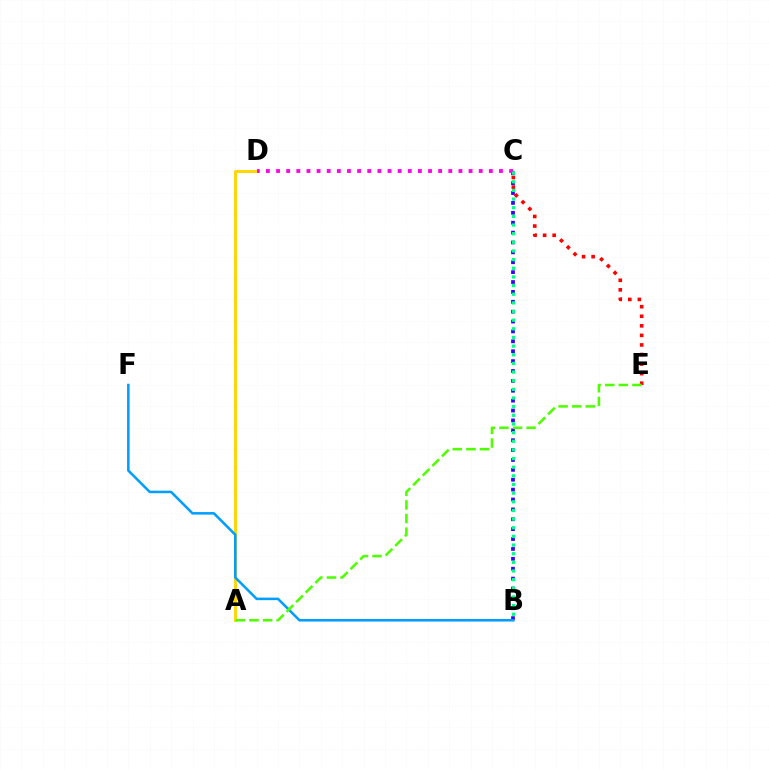{('A', 'D'): [{'color': '#ffd500', 'line_style': 'solid', 'thickness': 2.09}], ('B', 'C'): [{'color': '#3700ff', 'line_style': 'dotted', 'thickness': 2.69}, {'color': '#00ff86', 'line_style': 'dotted', 'thickness': 2.35}], ('C', 'D'): [{'color': '#ff00ed', 'line_style': 'dotted', 'thickness': 2.75}], ('C', 'E'): [{'color': '#ff0000', 'line_style': 'dotted', 'thickness': 2.6}], ('B', 'F'): [{'color': '#009eff', 'line_style': 'solid', 'thickness': 1.83}], ('A', 'E'): [{'color': '#4fff00', 'line_style': 'dashed', 'thickness': 1.85}]}